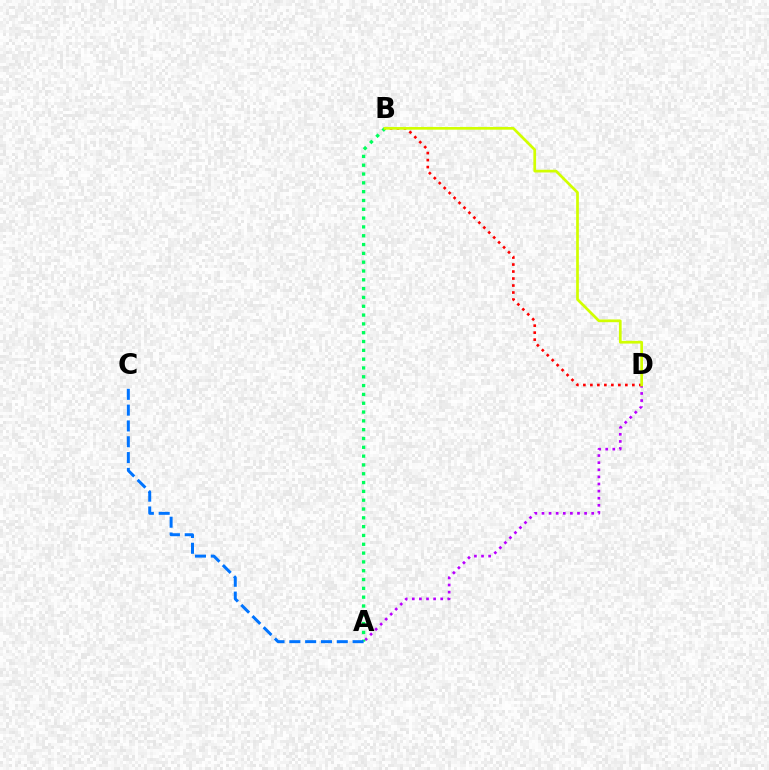{('A', 'D'): [{'color': '#b900ff', 'line_style': 'dotted', 'thickness': 1.93}], ('A', 'B'): [{'color': '#00ff5c', 'line_style': 'dotted', 'thickness': 2.4}], ('A', 'C'): [{'color': '#0074ff', 'line_style': 'dashed', 'thickness': 2.15}], ('B', 'D'): [{'color': '#ff0000', 'line_style': 'dotted', 'thickness': 1.9}, {'color': '#d1ff00', 'line_style': 'solid', 'thickness': 1.95}]}